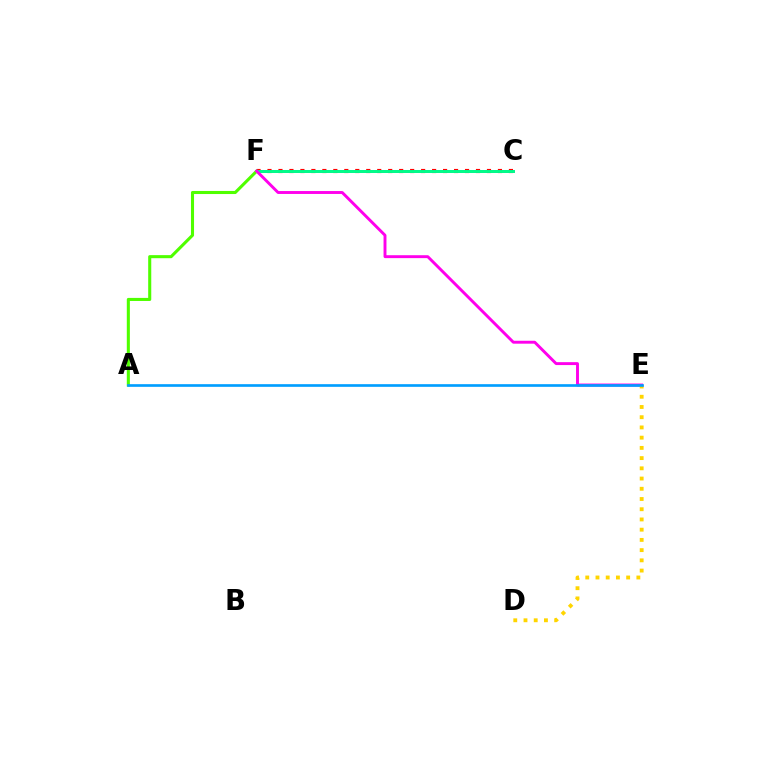{('C', 'F'): [{'color': '#ff0000', 'line_style': 'dotted', 'thickness': 2.98}, {'color': '#3700ff', 'line_style': 'solid', 'thickness': 1.8}, {'color': '#00ff86', 'line_style': 'solid', 'thickness': 2.09}], ('A', 'F'): [{'color': '#4fff00', 'line_style': 'solid', 'thickness': 2.21}], ('E', 'F'): [{'color': '#ff00ed', 'line_style': 'solid', 'thickness': 2.1}], ('D', 'E'): [{'color': '#ffd500', 'line_style': 'dotted', 'thickness': 2.78}], ('A', 'E'): [{'color': '#009eff', 'line_style': 'solid', 'thickness': 1.92}]}